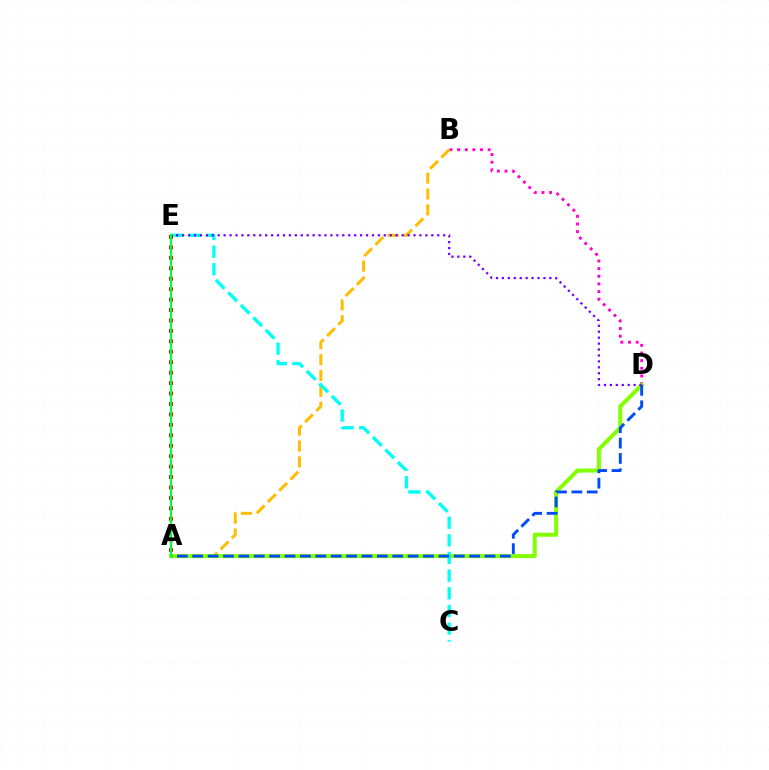{('B', 'D'): [{'color': '#ff00cf', 'line_style': 'dotted', 'thickness': 2.08}], ('A', 'B'): [{'color': '#ffbd00', 'line_style': 'dashed', 'thickness': 2.16}], ('A', 'D'): [{'color': '#84ff00', 'line_style': 'solid', 'thickness': 2.91}, {'color': '#004bff', 'line_style': 'dashed', 'thickness': 2.09}], ('C', 'E'): [{'color': '#00fff6', 'line_style': 'dashed', 'thickness': 2.4}], ('D', 'E'): [{'color': '#7200ff', 'line_style': 'dotted', 'thickness': 1.61}], ('A', 'E'): [{'color': '#ff0000', 'line_style': 'dotted', 'thickness': 2.84}, {'color': '#00ff39', 'line_style': 'solid', 'thickness': 1.54}]}